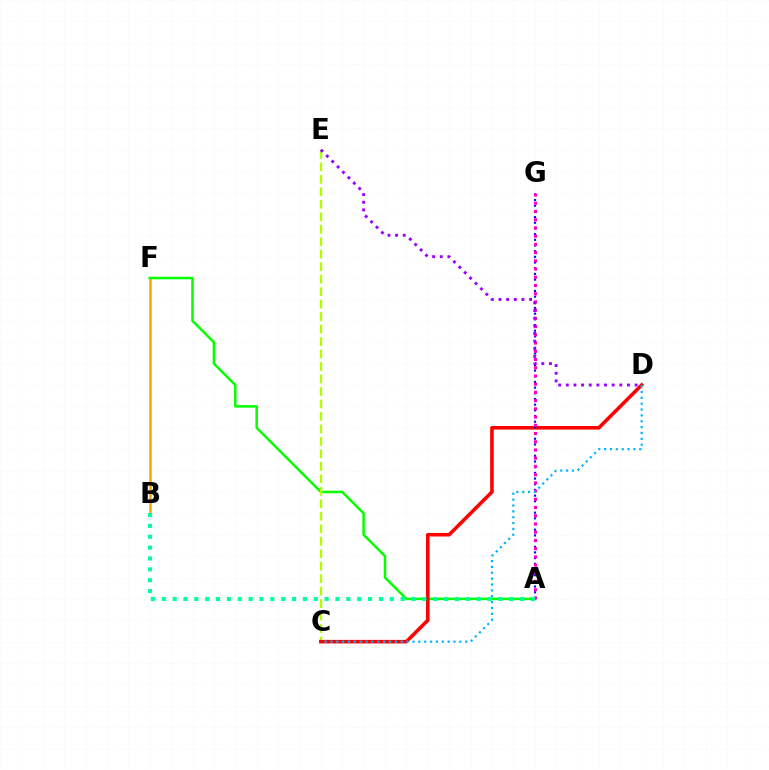{('B', 'F'): [{'color': '#ffa500', 'line_style': 'solid', 'thickness': 1.81}], ('A', 'F'): [{'color': '#08ff00', 'line_style': 'solid', 'thickness': 1.82}], ('C', 'E'): [{'color': '#b3ff00', 'line_style': 'dashed', 'thickness': 1.7}], ('C', 'D'): [{'color': '#ff0000', 'line_style': 'solid', 'thickness': 2.57}, {'color': '#00b5ff', 'line_style': 'dotted', 'thickness': 1.59}], ('A', 'G'): [{'color': '#0010ff', 'line_style': 'dotted', 'thickness': 1.54}, {'color': '#ff00bd', 'line_style': 'dotted', 'thickness': 2.23}], ('D', 'E'): [{'color': '#9b00ff', 'line_style': 'dotted', 'thickness': 2.08}], ('A', 'B'): [{'color': '#00ff9d', 'line_style': 'dotted', 'thickness': 2.95}]}